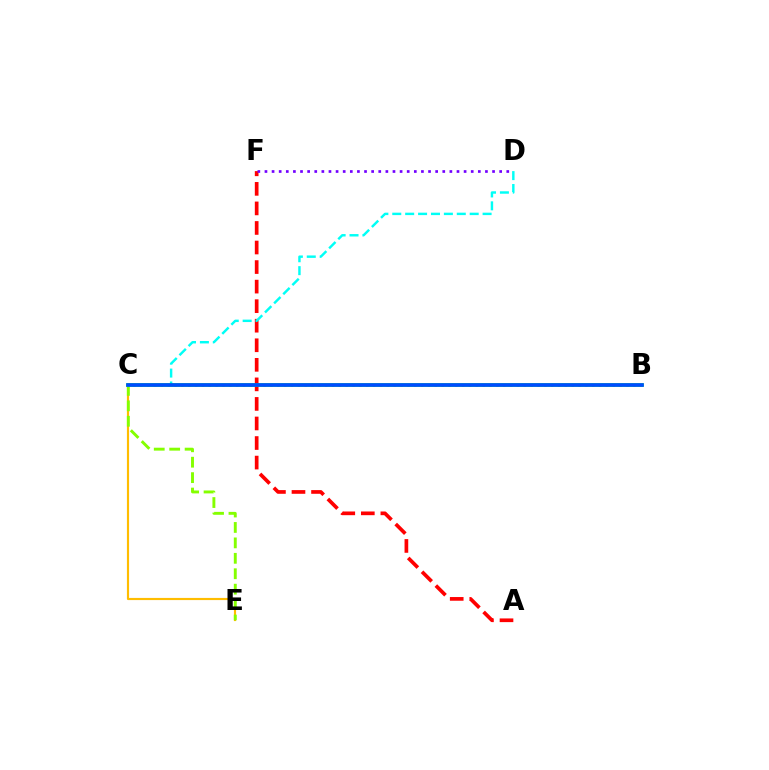{('B', 'C'): [{'color': '#ff00cf', 'line_style': 'dotted', 'thickness': 1.86}, {'color': '#00ff39', 'line_style': 'solid', 'thickness': 2.57}, {'color': '#004bff', 'line_style': 'solid', 'thickness': 2.62}], ('A', 'F'): [{'color': '#ff0000', 'line_style': 'dashed', 'thickness': 2.66}], ('C', 'D'): [{'color': '#00fff6', 'line_style': 'dashed', 'thickness': 1.75}], ('C', 'E'): [{'color': '#ffbd00', 'line_style': 'solid', 'thickness': 1.56}, {'color': '#84ff00', 'line_style': 'dashed', 'thickness': 2.1}], ('D', 'F'): [{'color': '#7200ff', 'line_style': 'dotted', 'thickness': 1.93}]}